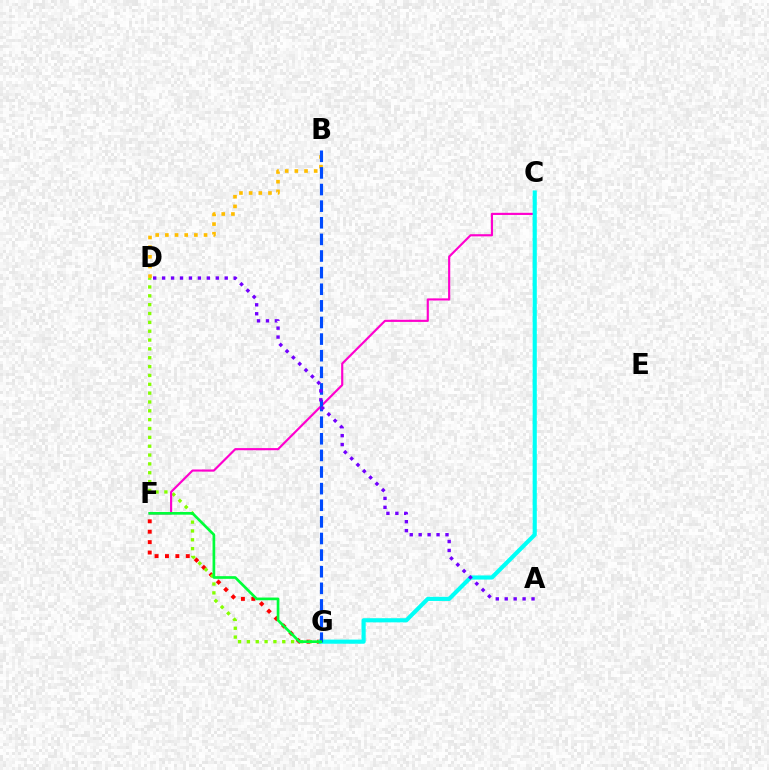{('F', 'G'): [{'color': '#ff0000', 'line_style': 'dotted', 'thickness': 2.83}, {'color': '#00ff39', 'line_style': 'solid', 'thickness': 1.93}], ('B', 'D'): [{'color': '#ffbd00', 'line_style': 'dotted', 'thickness': 2.63}], ('D', 'G'): [{'color': '#84ff00', 'line_style': 'dotted', 'thickness': 2.4}], ('C', 'F'): [{'color': '#ff00cf', 'line_style': 'solid', 'thickness': 1.55}], ('C', 'G'): [{'color': '#00fff6', 'line_style': 'solid', 'thickness': 2.98}], ('B', 'G'): [{'color': '#004bff', 'line_style': 'dashed', 'thickness': 2.26}], ('A', 'D'): [{'color': '#7200ff', 'line_style': 'dotted', 'thickness': 2.43}]}